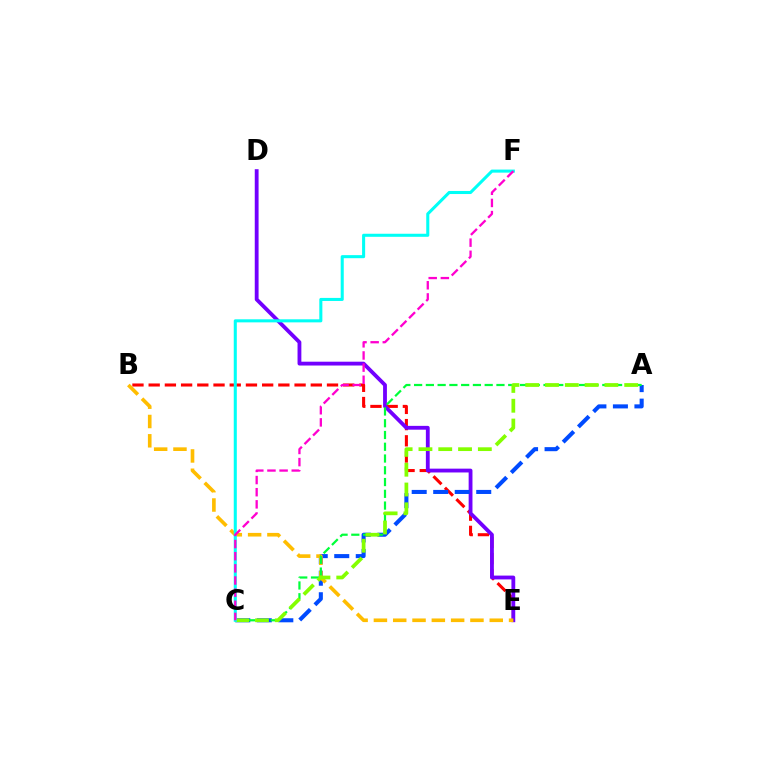{('B', 'E'): [{'color': '#ff0000', 'line_style': 'dashed', 'thickness': 2.2}, {'color': '#ffbd00', 'line_style': 'dashed', 'thickness': 2.62}], ('D', 'E'): [{'color': '#7200ff', 'line_style': 'solid', 'thickness': 2.75}], ('A', 'C'): [{'color': '#004bff', 'line_style': 'dashed', 'thickness': 2.92}, {'color': '#00ff39', 'line_style': 'dashed', 'thickness': 1.6}, {'color': '#84ff00', 'line_style': 'dashed', 'thickness': 2.69}], ('C', 'F'): [{'color': '#00fff6', 'line_style': 'solid', 'thickness': 2.2}, {'color': '#ff00cf', 'line_style': 'dashed', 'thickness': 1.65}]}